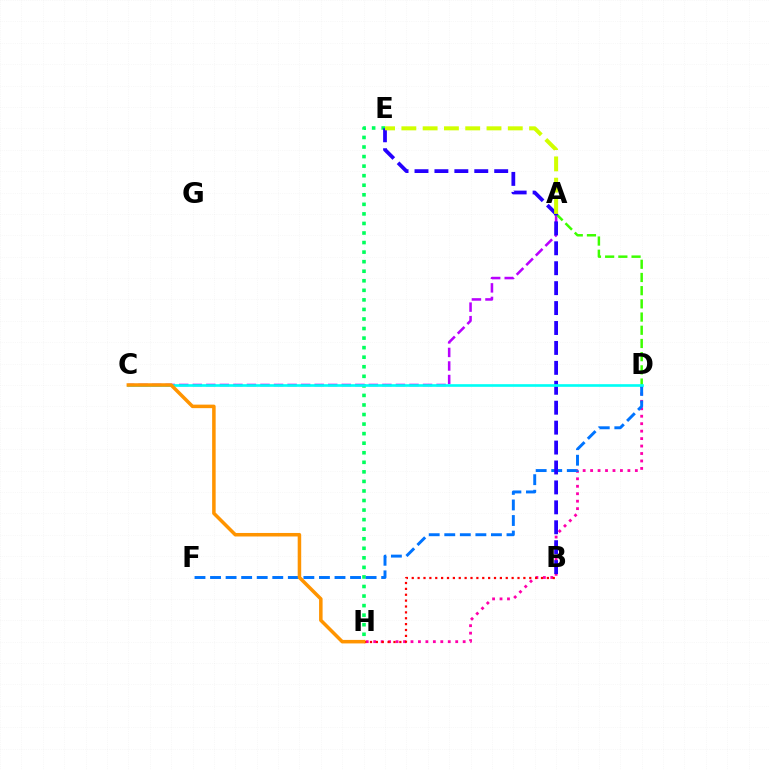{('D', 'H'): [{'color': '#ff00ac', 'line_style': 'dotted', 'thickness': 2.03}], ('E', 'H'): [{'color': '#00ff5c', 'line_style': 'dotted', 'thickness': 2.6}], ('A', 'C'): [{'color': '#b900ff', 'line_style': 'dashed', 'thickness': 1.84}], ('A', 'D'): [{'color': '#3dff00', 'line_style': 'dashed', 'thickness': 1.79}], ('D', 'F'): [{'color': '#0074ff', 'line_style': 'dashed', 'thickness': 2.11}], ('B', 'H'): [{'color': '#ff0000', 'line_style': 'dotted', 'thickness': 1.6}], ('B', 'E'): [{'color': '#2500ff', 'line_style': 'dashed', 'thickness': 2.71}], ('C', 'D'): [{'color': '#00fff6', 'line_style': 'solid', 'thickness': 1.91}], ('A', 'E'): [{'color': '#d1ff00', 'line_style': 'dashed', 'thickness': 2.89}], ('C', 'H'): [{'color': '#ff9400', 'line_style': 'solid', 'thickness': 2.53}]}